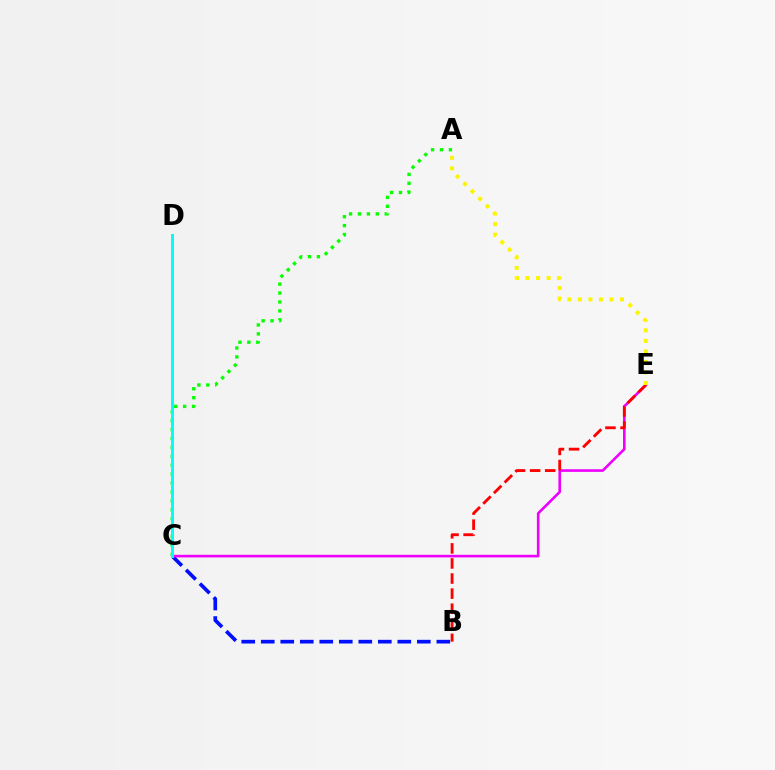{('B', 'C'): [{'color': '#0010ff', 'line_style': 'dashed', 'thickness': 2.65}], ('C', 'E'): [{'color': '#ee00ff', 'line_style': 'solid', 'thickness': 1.89}], ('A', 'C'): [{'color': '#08ff00', 'line_style': 'dotted', 'thickness': 2.42}], ('B', 'E'): [{'color': '#ff0000', 'line_style': 'dashed', 'thickness': 2.05}], ('C', 'D'): [{'color': '#00fff6', 'line_style': 'solid', 'thickness': 2.16}], ('A', 'E'): [{'color': '#fcf500', 'line_style': 'dotted', 'thickness': 2.86}]}